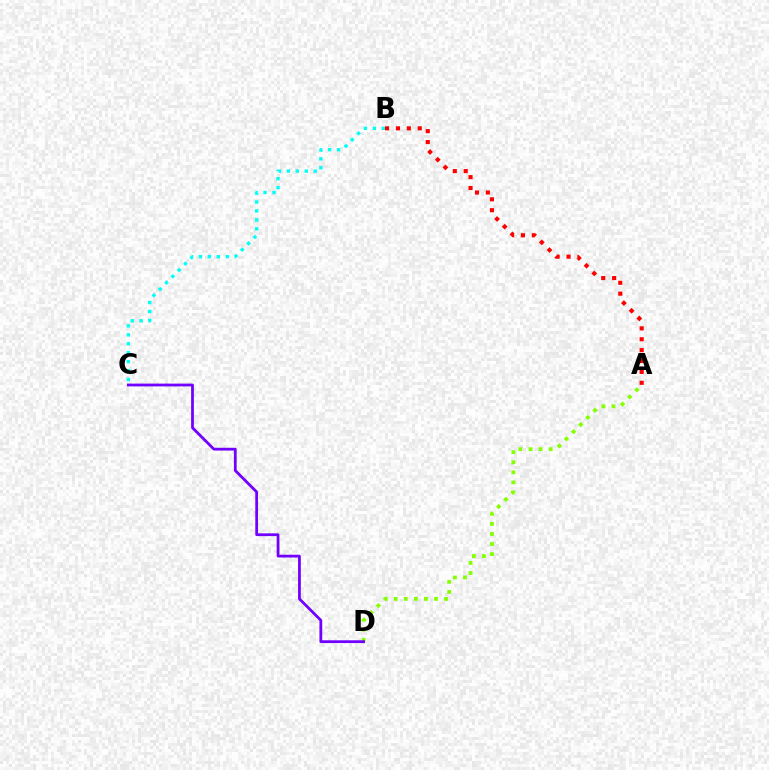{('B', 'C'): [{'color': '#00fff6', 'line_style': 'dotted', 'thickness': 2.43}], ('A', 'D'): [{'color': '#84ff00', 'line_style': 'dotted', 'thickness': 2.74}], ('A', 'B'): [{'color': '#ff0000', 'line_style': 'dotted', 'thickness': 2.96}], ('C', 'D'): [{'color': '#7200ff', 'line_style': 'solid', 'thickness': 1.99}]}